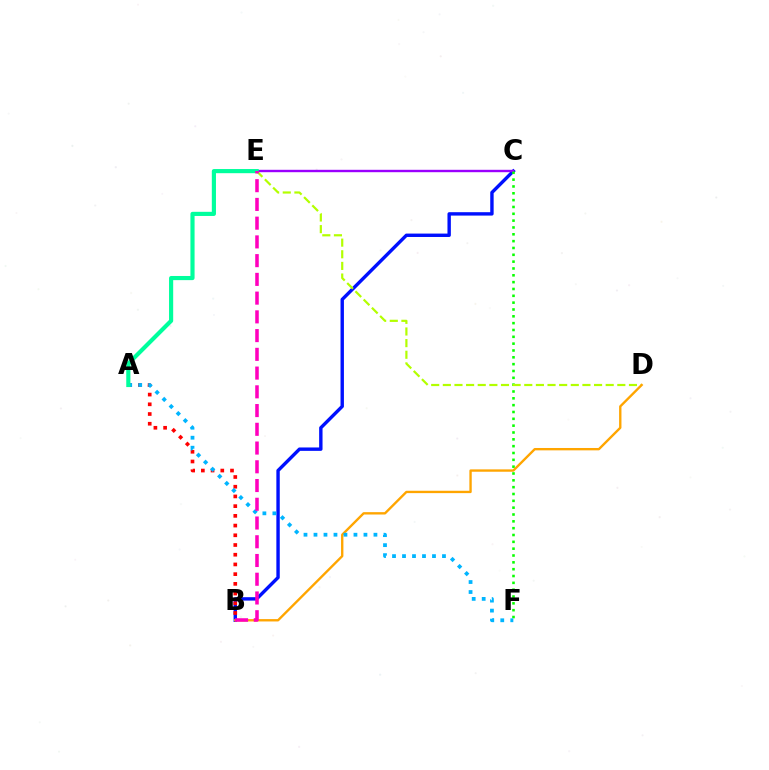{('B', 'C'): [{'color': '#0010ff', 'line_style': 'solid', 'thickness': 2.45}], ('A', 'B'): [{'color': '#ff0000', 'line_style': 'dotted', 'thickness': 2.64}], ('C', 'E'): [{'color': '#9b00ff', 'line_style': 'solid', 'thickness': 1.72}], ('C', 'F'): [{'color': '#08ff00', 'line_style': 'dotted', 'thickness': 1.86}], ('D', 'E'): [{'color': '#b3ff00', 'line_style': 'dashed', 'thickness': 1.58}], ('B', 'D'): [{'color': '#ffa500', 'line_style': 'solid', 'thickness': 1.7}], ('A', 'F'): [{'color': '#00b5ff', 'line_style': 'dotted', 'thickness': 2.71}], ('A', 'E'): [{'color': '#00ff9d', 'line_style': 'solid', 'thickness': 2.99}], ('B', 'E'): [{'color': '#ff00bd', 'line_style': 'dashed', 'thickness': 2.55}]}